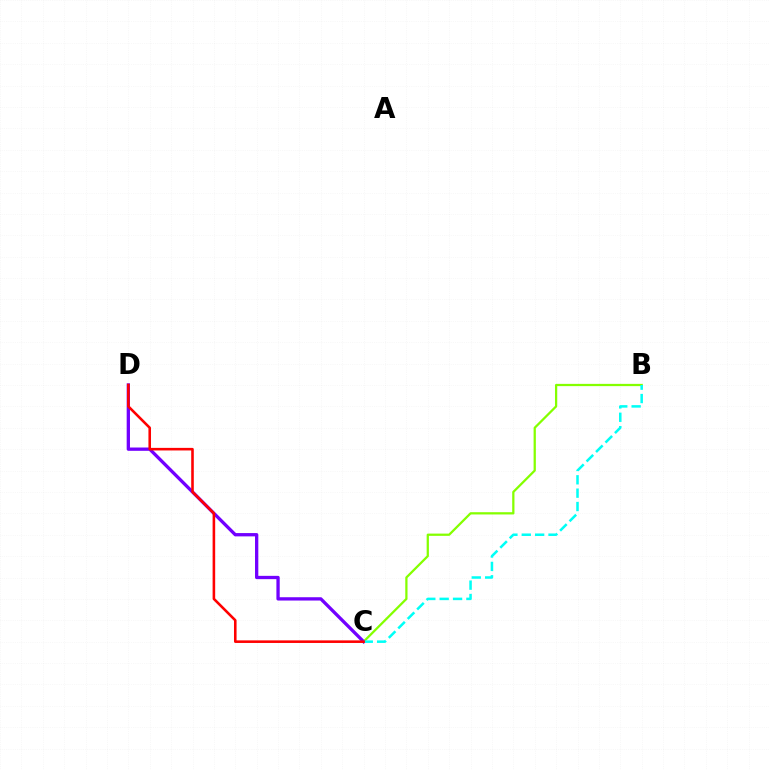{('B', 'C'): [{'color': '#84ff00', 'line_style': 'solid', 'thickness': 1.62}, {'color': '#00fff6', 'line_style': 'dashed', 'thickness': 1.82}], ('C', 'D'): [{'color': '#7200ff', 'line_style': 'solid', 'thickness': 2.38}, {'color': '#ff0000', 'line_style': 'solid', 'thickness': 1.86}]}